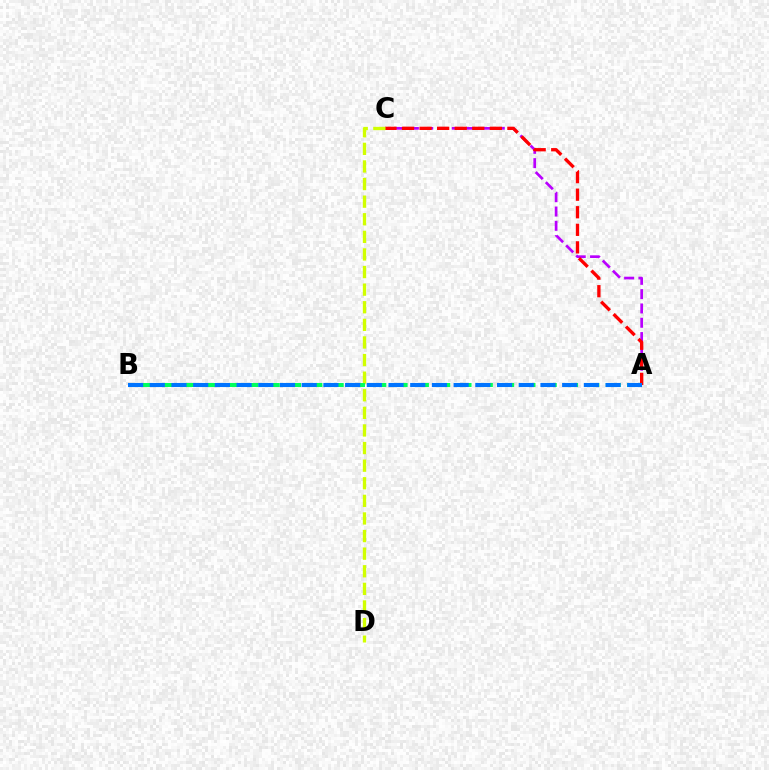{('A', 'C'): [{'color': '#b900ff', 'line_style': 'dashed', 'thickness': 1.94}, {'color': '#ff0000', 'line_style': 'dashed', 'thickness': 2.39}], ('C', 'D'): [{'color': '#d1ff00', 'line_style': 'dashed', 'thickness': 2.39}], ('A', 'B'): [{'color': '#00ff5c', 'line_style': 'dashed', 'thickness': 2.89}, {'color': '#0074ff', 'line_style': 'dashed', 'thickness': 2.95}]}